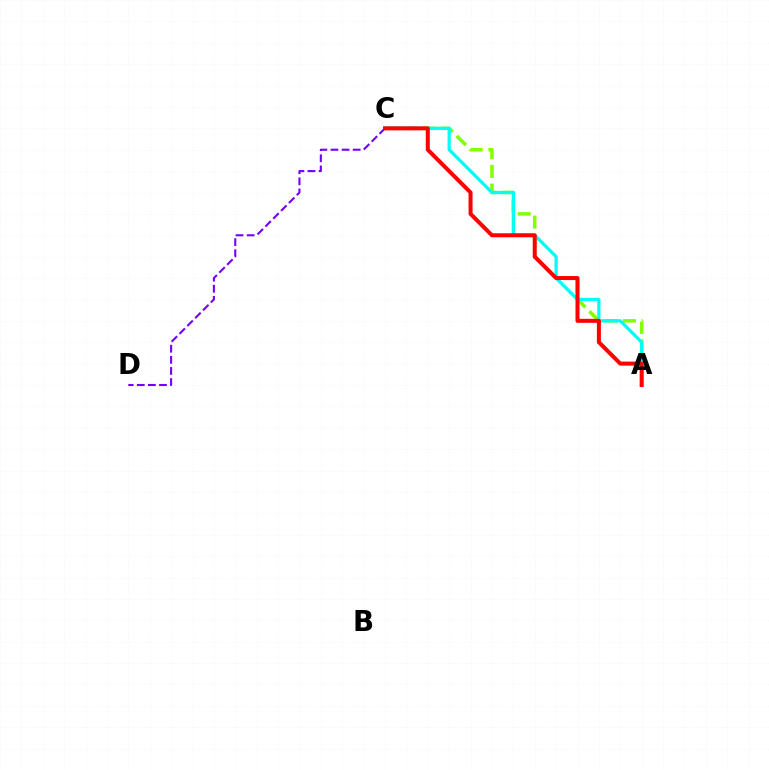{('A', 'C'): [{'color': '#84ff00', 'line_style': 'dashed', 'thickness': 2.54}, {'color': '#00fff6', 'line_style': 'solid', 'thickness': 2.34}, {'color': '#ff0000', 'line_style': 'solid', 'thickness': 2.88}], ('C', 'D'): [{'color': '#7200ff', 'line_style': 'dashed', 'thickness': 1.51}]}